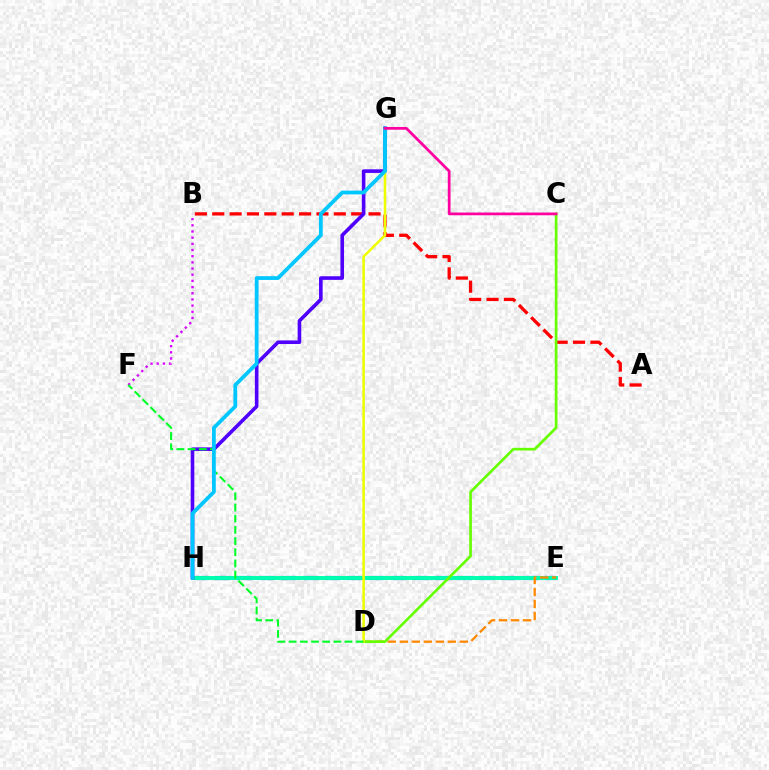{('E', 'H'): [{'color': '#003fff', 'line_style': 'dashed', 'thickness': 2.99}, {'color': '#00ffaf', 'line_style': 'solid', 'thickness': 2.84}], ('A', 'B'): [{'color': '#ff0000', 'line_style': 'dashed', 'thickness': 2.36}], ('D', 'E'): [{'color': '#ff8800', 'line_style': 'dashed', 'thickness': 1.63}], ('C', 'D'): [{'color': '#66ff00', 'line_style': 'solid', 'thickness': 1.93}], ('G', 'H'): [{'color': '#4f00ff', 'line_style': 'solid', 'thickness': 2.59}, {'color': '#00c7ff', 'line_style': 'solid', 'thickness': 2.72}], ('B', 'F'): [{'color': '#d600ff', 'line_style': 'dotted', 'thickness': 1.68}], ('D', 'G'): [{'color': '#eeff00', 'line_style': 'solid', 'thickness': 1.81}], ('D', 'F'): [{'color': '#00ff27', 'line_style': 'dashed', 'thickness': 1.52}], ('C', 'G'): [{'color': '#ff00a0', 'line_style': 'solid', 'thickness': 1.98}]}